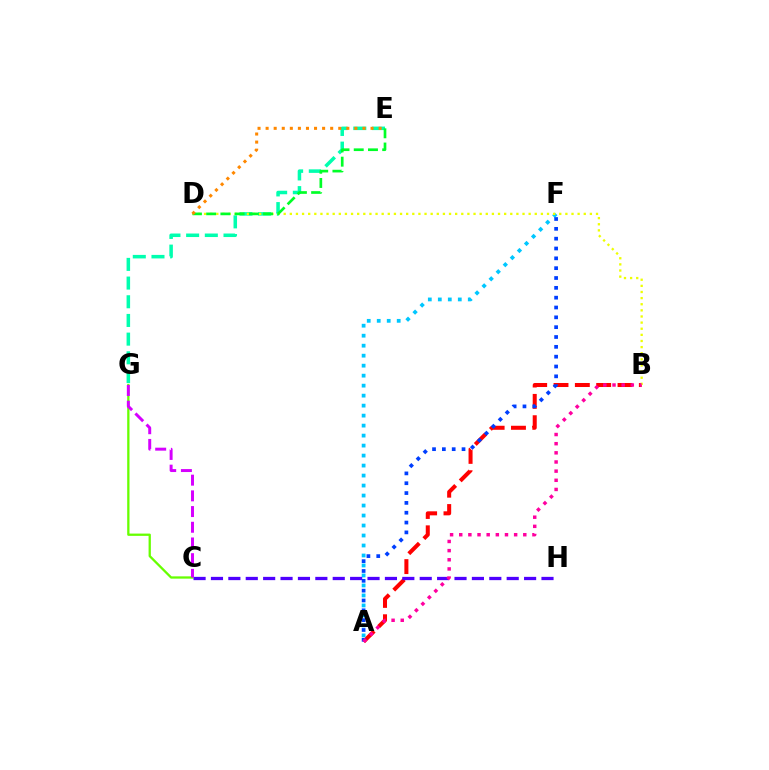{('E', 'G'): [{'color': '#00ffaf', 'line_style': 'dashed', 'thickness': 2.54}], ('A', 'B'): [{'color': '#ff0000', 'line_style': 'dashed', 'thickness': 2.9}, {'color': '#ff00a0', 'line_style': 'dotted', 'thickness': 2.49}], ('A', 'F'): [{'color': '#00c7ff', 'line_style': 'dotted', 'thickness': 2.71}, {'color': '#003fff', 'line_style': 'dotted', 'thickness': 2.67}], ('B', 'D'): [{'color': '#eeff00', 'line_style': 'dotted', 'thickness': 1.66}], ('C', 'G'): [{'color': '#66ff00', 'line_style': 'solid', 'thickness': 1.65}, {'color': '#d600ff', 'line_style': 'dashed', 'thickness': 2.13}], ('C', 'H'): [{'color': '#4f00ff', 'line_style': 'dashed', 'thickness': 2.36}], ('D', 'E'): [{'color': '#00ff27', 'line_style': 'dashed', 'thickness': 1.93}, {'color': '#ff8800', 'line_style': 'dotted', 'thickness': 2.19}]}